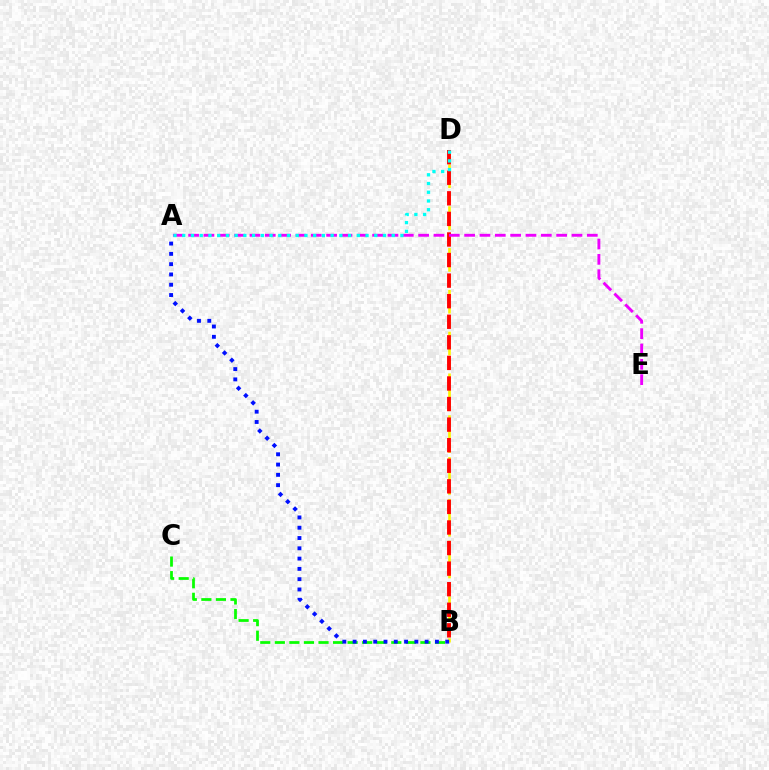{('B', 'C'): [{'color': '#08ff00', 'line_style': 'dashed', 'thickness': 1.98}], ('B', 'D'): [{'color': '#fcf500', 'line_style': 'dashed', 'thickness': 1.89}, {'color': '#ff0000', 'line_style': 'dashed', 'thickness': 2.79}], ('A', 'E'): [{'color': '#ee00ff', 'line_style': 'dashed', 'thickness': 2.08}], ('A', 'B'): [{'color': '#0010ff', 'line_style': 'dotted', 'thickness': 2.8}], ('A', 'D'): [{'color': '#00fff6', 'line_style': 'dotted', 'thickness': 2.37}]}